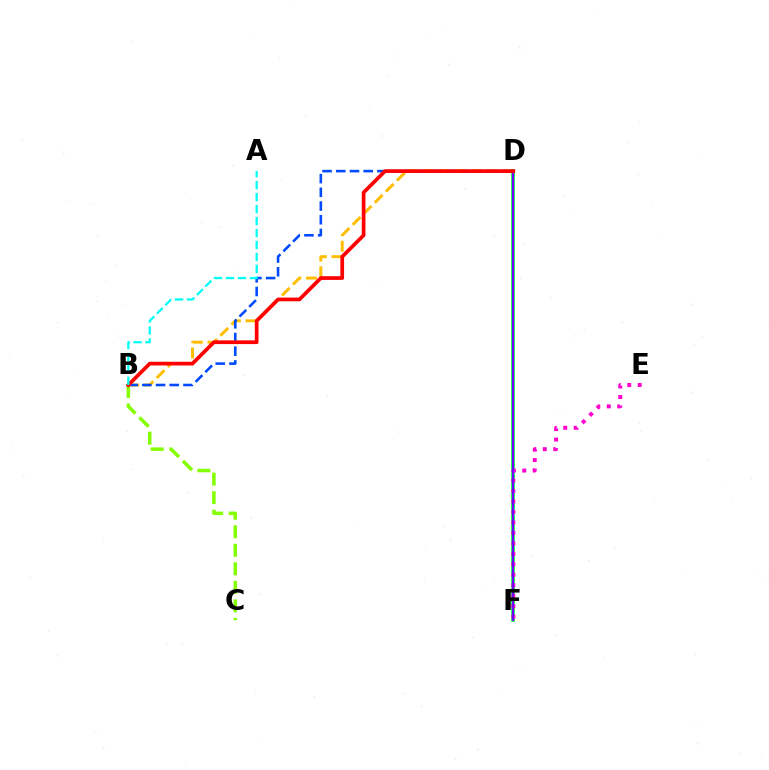{('D', 'F'): [{'color': '#00ff39', 'line_style': 'solid', 'thickness': 2.64}, {'color': '#7200ff', 'line_style': 'solid', 'thickness': 1.51}], ('B', 'D'): [{'color': '#ffbd00', 'line_style': 'dashed', 'thickness': 2.12}, {'color': '#004bff', 'line_style': 'dashed', 'thickness': 1.86}, {'color': '#ff0000', 'line_style': 'solid', 'thickness': 2.67}], ('E', 'F'): [{'color': '#ff00cf', 'line_style': 'dotted', 'thickness': 2.84}], ('B', 'C'): [{'color': '#84ff00', 'line_style': 'dashed', 'thickness': 2.52}], ('A', 'B'): [{'color': '#00fff6', 'line_style': 'dashed', 'thickness': 1.62}]}